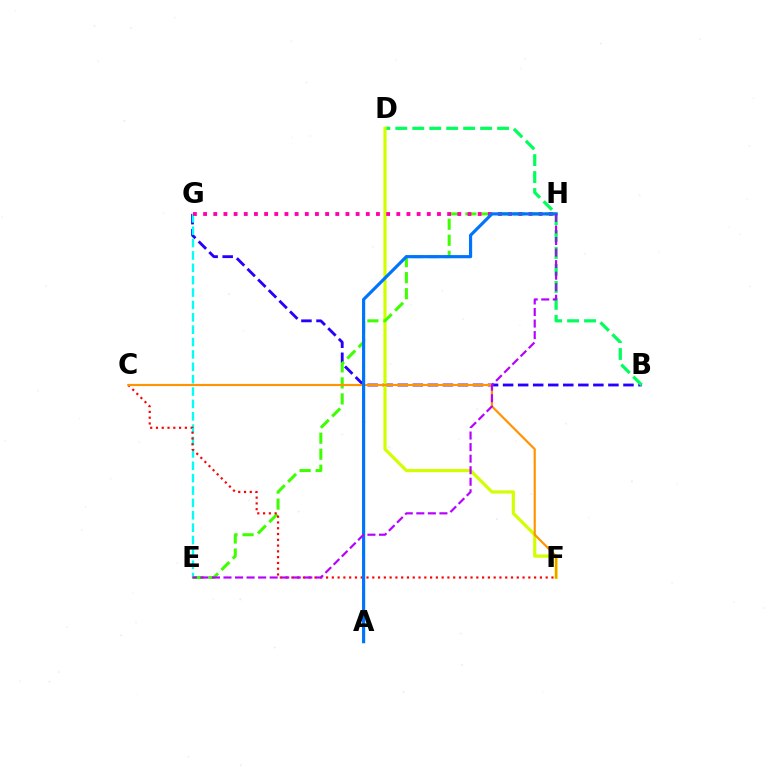{('B', 'G'): [{'color': '#2500ff', 'line_style': 'dashed', 'thickness': 2.04}], ('B', 'D'): [{'color': '#00ff5c', 'line_style': 'dashed', 'thickness': 2.3}], ('D', 'F'): [{'color': '#d1ff00', 'line_style': 'solid', 'thickness': 2.29}], ('E', 'G'): [{'color': '#00fff6', 'line_style': 'dashed', 'thickness': 1.68}], ('E', 'H'): [{'color': '#3dff00', 'line_style': 'dashed', 'thickness': 2.18}, {'color': '#b900ff', 'line_style': 'dashed', 'thickness': 1.57}], ('C', 'F'): [{'color': '#ff0000', 'line_style': 'dotted', 'thickness': 1.57}, {'color': '#ff9400', 'line_style': 'solid', 'thickness': 1.57}], ('G', 'H'): [{'color': '#ff00ac', 'line_style': 'dotted', 'thickness': 2.76}], ('A', 'H'): [{'color': '#0074ff', 'line_style': 'solid', 'thickness': 2.28}]}